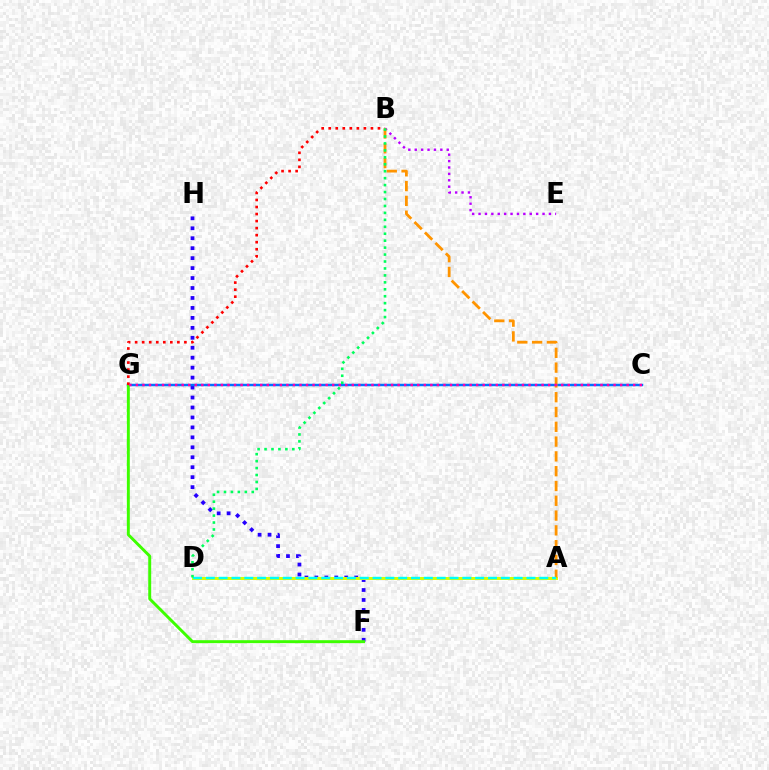{('F', 'H'): [{'color': '#2500ff', 'line_style': 'dotted', 'thickness': 2.71}], ('C', 'G'): [{'color': '#0074ff', 'line_style': 'solid', 'thickness': 1.78}, {'color': '#ff00ac', 'line_style': 'dotted', 'thickness': 1.78}], ('B', 'E'): [{'color': '#b900ff', 'line_style': 'dotted', 'thickness': 1.74}], ('A', 'D'): [{'color': '#d1ff00', 'line_style': 'solid', 'thickness': 2.13}, {'color': '#00fff6', 'line_style': 'dashed', 'thickness': 1.74}], ('F', 'G'): [{'color': '#3dff00', 'line_style': 'solid', 'thickness': 2.12}], ('B', 'G'): [{'color': '#ff0000', 'line_style': 'dotted', 'thickness': 1.91}], ('A', 'B'): [{'color': '#ff9400', 'line_style': 'dashed', 'thickness': 2.01}], ('B', 'D'): [{'color': '#00ff5c', 'line_style': 'dotted', 'thickness': 1.89}]}